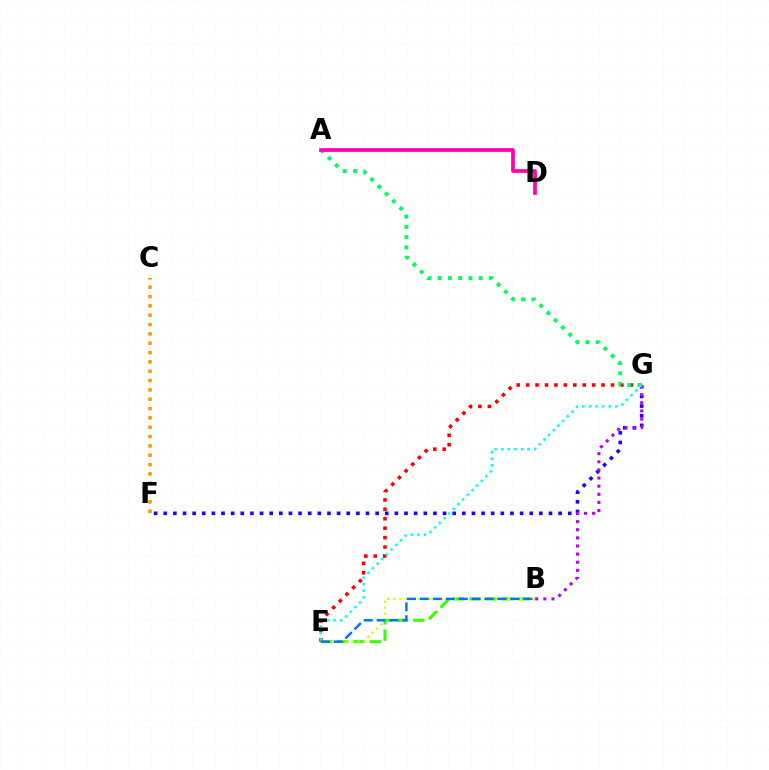{('F', 'G'): [{'color': '#2500ff', 'line_style': 'dotted', 'thickness': 2.62}], ('C', 'F'): [{'color': '#ff9400', 'line_style': 'dotted', 'thickness': 2.54}], ('B', 'G'): [{'color': '#b900ff', 'line_style': 'dotted', 'thickness': 2.21}], ('B', 'E'): [{'color': '#3dff00', 'line_style': 'dashed', 'thickness': 2.21}, {'color': '#d1ff00', 'line_style': 'dotted', 'thickness': 1.64}, {'color': '#0074ff', 'line_style': 'dashed', 'thickness': 1.76}], ('E', 'G'): [{'color': '#ff0000', 'line_style': 'dotted', 'thickness': 2.56}, {'color': '#00fff6', 'line_style': 'dotted', 'thickness': 1.79}], ('A', 'G'): [{'color': '#00ff5c', 'line_style': 'dotted', 'thickness': 2.79}], ('A', 'D'): [{'color': '#ff00ac', 'line_style': 'solid', 'thickness': 2.67}]}